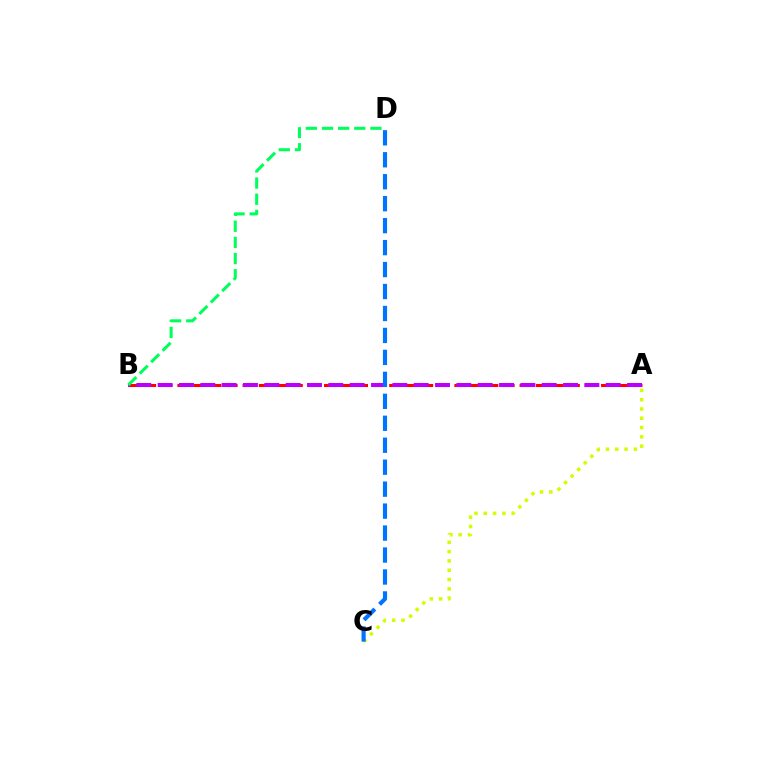{('A', 'B'): [{'color': '#ff0000', 'line_style': 'dashed', 'thickness': 2.21}, {'color': '#b900ff', 'line_style': 'dashed', 'thickness': 2.9}], ('A', 'C'): [{'color': '#d1ff00', 'line_style': 'dotted', 'thickness': 2.53}], ('C', 'D'): [{'color': '#0074ff', 'line_style': 'dashed', 'thickness': 2.98}], ('B', 'D'): [{'color': '#00ff5c', 'line_style': 'dashed', 'thickness': 2.19}]}